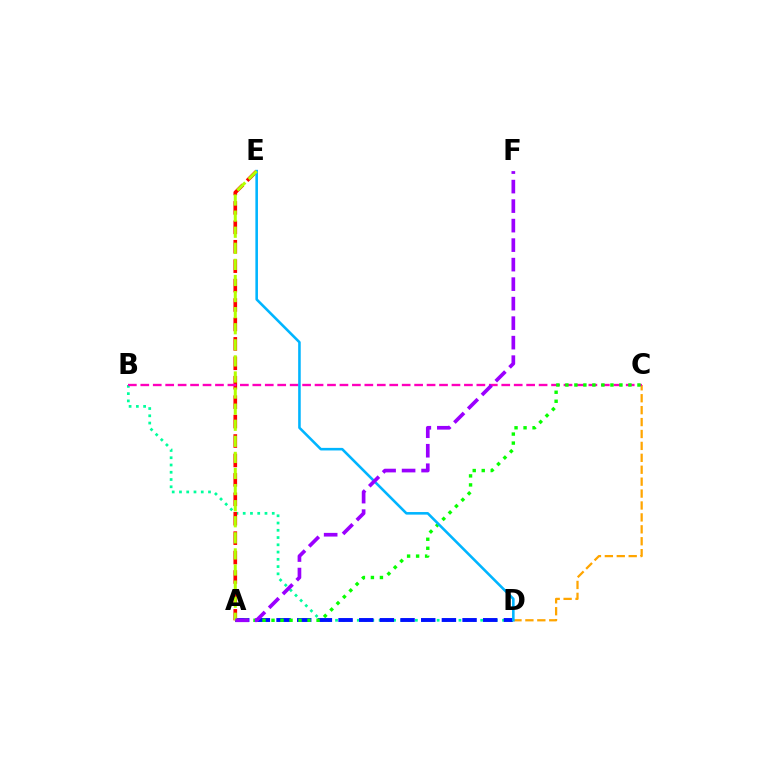{('B', 'D'): [{'color': '#00ff9d', 'line_style': 'dotted', 'thickness': 1.97}], ('C', 'D'): [{'color': '#ffa500', 'line_style': 'dashed', 'thickness': 1.62}], ('A', 'D'): [{'color': '#0010ff', 'line_style': 'dashed', 'thickness': 2.81}], ('A', 'E'): [{'color': '#ff0000', 'line_style': 'dashed', 'thickness': 2.64}, {'color': '#b3ff00', 'line_style': 'dashed', 'thickness': 2.19}], ('B', 'C'): [{'color': '#ff00bd', 'line_style': 'dashed', 'thickness': 1.69}], ('A', 'C'): [{'color': '#08ff00', 'line_style': 'dotted', 'thickness': 2.45}], ('D', 'E'): [{'color': '#00b5ff', 'line_style': 'solid', 'thickness': 1.86}], ('A', 'F'): [{'color': '#9b00ff', 'line_style': 'dashed', 'thickness': 2.65}]}